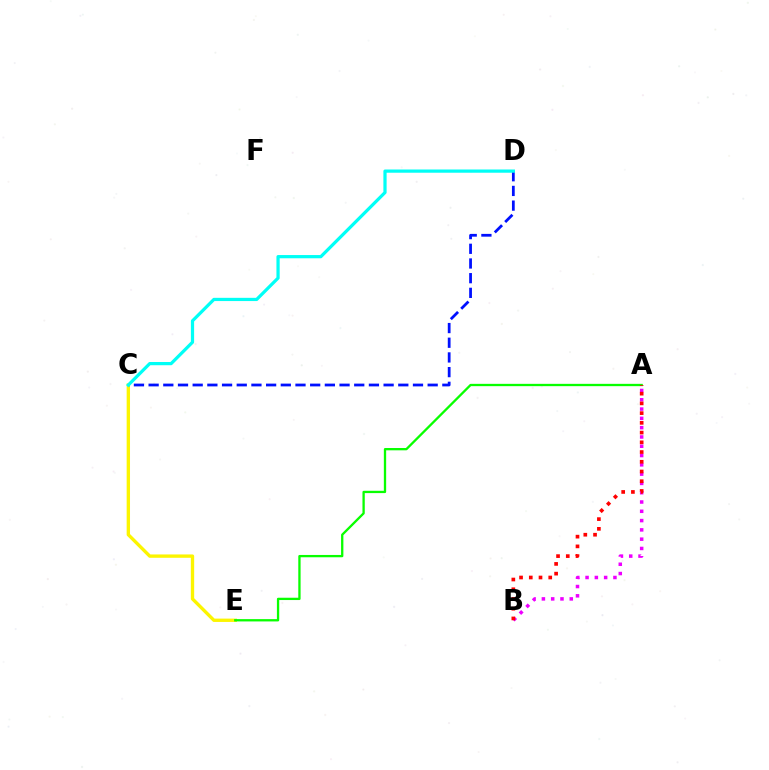{('C', 'E'): [{'color': '#fcf500', 'line_style': 'solid', 'thickness': 2.41}], ('C', 'D'): [{'color': '#0010ff', 'line_style': 'dashed', 'thickness': 2.0}, {'color': '#00fff6', 'line_style': 'solid', 'thickness': 2.32}], ('A', 'E'): [{'color': '#08ff00', 'line_style': 'solid', 'thickness': 1.66}], ('A', 'B'): [{'color': '#ee00ff', 'line_style': 'dotted', 'thickness': 2.52}, {'color': '#ff0000', 'line_style': 'dotted', 'thickness': 2.64}]}